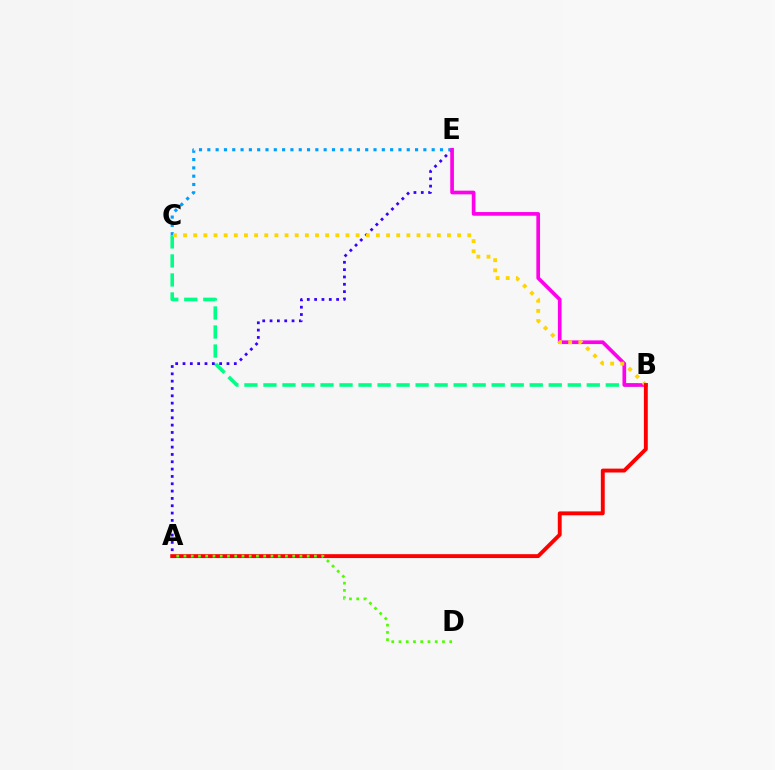{('B', 'C'): [{'color': '#00ff86', 'line_style': 'dashed', 'thickness': 2.58}, {'color': '#ffd500', 'line_style': 'dotted', 'thickness': 2.76}], ('A', 'E'): [{'color': '#3700ff', 'line_style': 'dotted', 'thickness': 1.99}], ('C', 'E'): [{'color': '#009eff', 'line_style': 'dotted', 'thickness': 2.26}], ('B', 'E'): [{'color': '#ff00ed', 'line_style': 'solid', 'thickness': 2.65}], ('A', 'B'): [{'color': '#ff0000', 'line_style': 'solid', 'thickness': 2.8}], ('A', 'D'): [{'color': '#4fff00', 'line_style': 'dotted', 'thickness': 1.97}]}